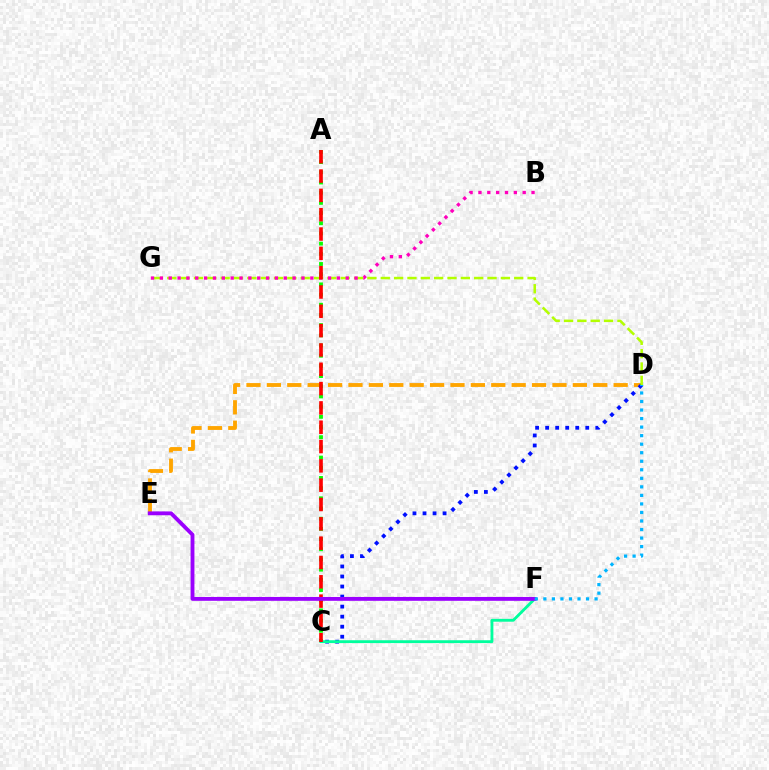{('D', 'E'): [{'color': '#ffa500', 'line_style': 'dashed', 'thickness': 2.77}], ('C', 'D'): [{'color': '#0010ff', 'line_style': 'dotted', 'thickness': 2.73}], ('A', 'C'): [{'color': '#08ff00', 'line_style': 'dotted', 'thickness': 2.77}, {'color': '#ff0000', 'line_style': 'dashed', 'thickness': 2.62}], ('D', 'G'): [{'color': '#b3ff00', 'line_style': 'dashed', 'thickness': 1.81}], ('C', 'F'): [{'color': '#00ff9d', 'line_style': 'solid', 'thickness': 2.05}], ('B', 'G'): [{'color': '#ff00bd', 'line_style': 'dotted', 'thickness': 2.4}], ('E', 'F'): [{'color': '#9b00ff', 'line_style': 'solid', 'thickness': 2.77}], ('D', 'F'): [{'color': '#00b5ff', 'line_style': 'dotted', 'thickness': 2.32}]}